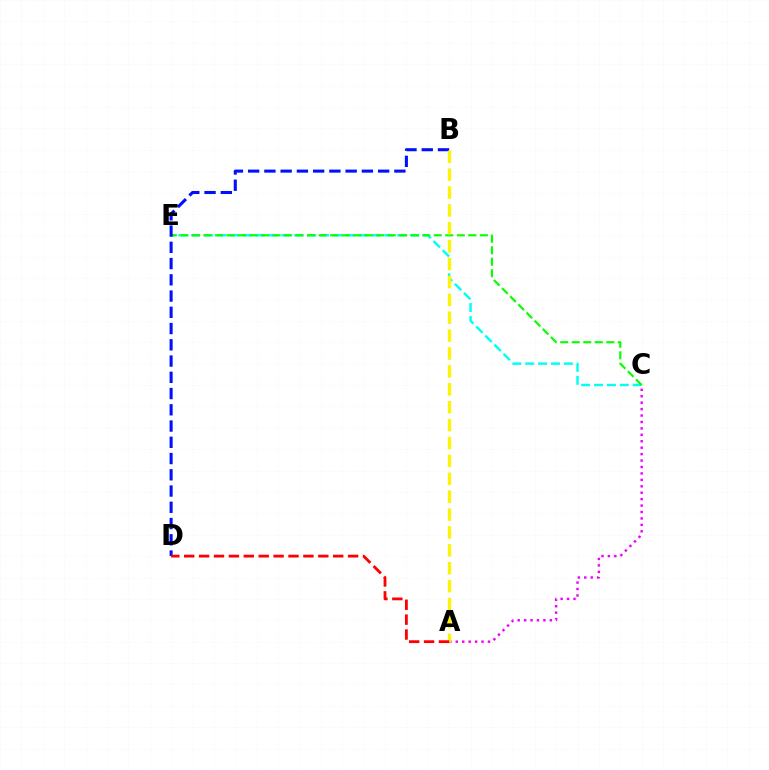{('C', 'E'): [{'color': '#00fff6', 'line_style': 'dashed', 'thickness': 1.75}, {'color': '#08ff00', 'line_style': 'dashed', 'thickness': 1.56}], ('B', 'D'): [{'color': '#0010ff', 'line_style': 'dashed', 'thickness': 2.21}], ('A', 'C'): [{'color': '#ee00ff', 'line_style': 'dotted', 'thickness': 1.75}], ('A', 'B'): [{'color': '#fcf500', 'line_style': 'dashed', 'thickness': 2.43}], ('A', 'D'): [{'color': '#ff0000', 'line_style': 'dashed', 'thickness': 2.02}]}